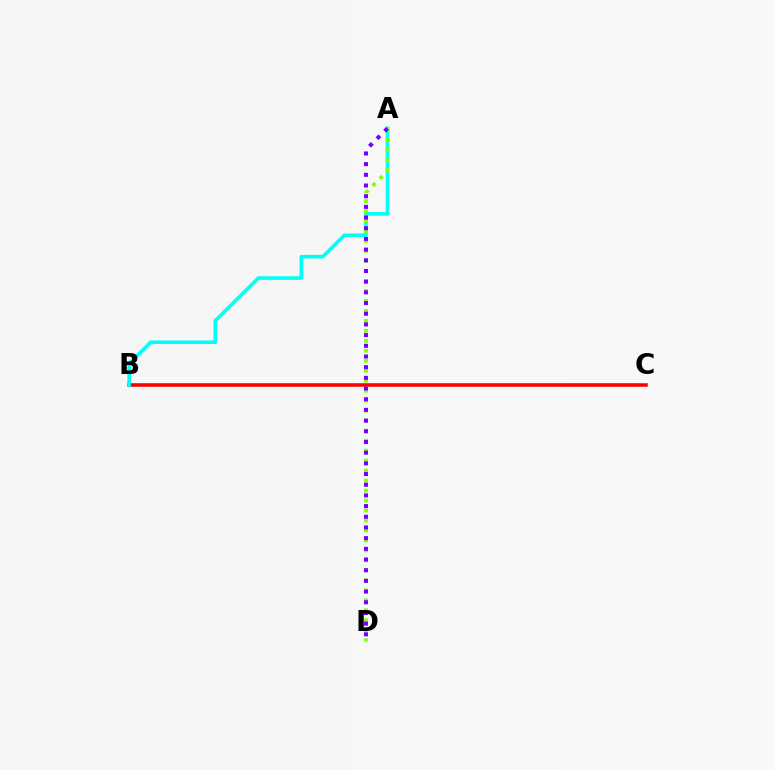{('B', 'C'): [{'color': '#ff0000', 'line_style': 'solid', 'thickness': 2.58}], ('A', 'B'): [{'color': '#00fff6', 'line_style': 'solid', 'thickness': 2.61}], ('A', 'D'): [{'color': '#84ff00', 'line_style': 'dotted', 'thickness': 2.71}, {'color': '#7200ff', 'line_style': 'dotted', 'thickness': 2.9}]}